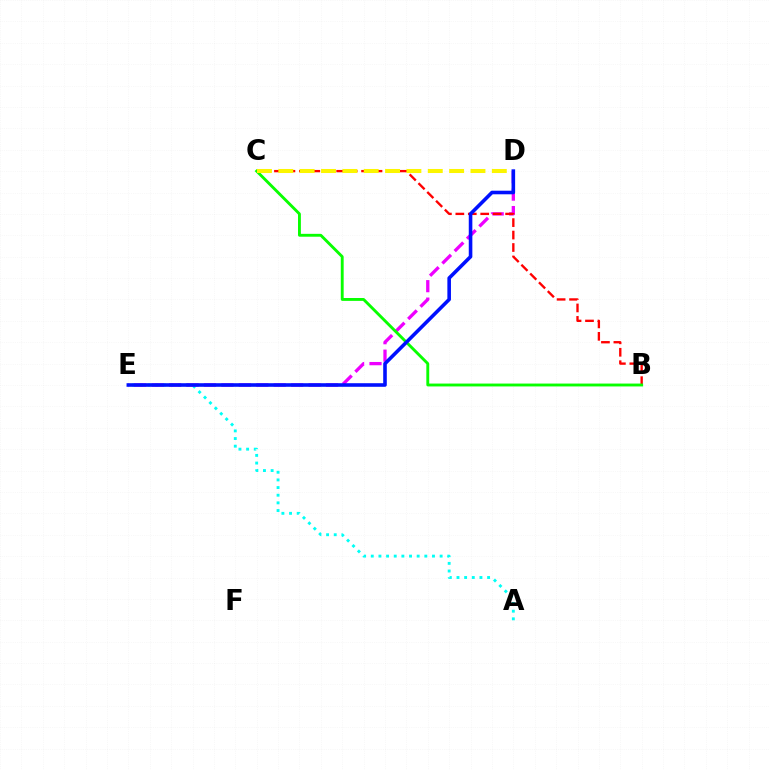{('A', 'E'): [{'color': '#00fff6', 'line_style': 'dotted', 'thickness': 2.08}], ('D', 'E'): [{'color': '#ee00ff', 'line_style': 'dashed', 'thickness': 2.37}, {'color': '#0010ff', 'line_style': 'solid', 'thickness': 2.58}], ('B', 'C'): [{'color': '#ff0000', 'line_style': 'dashed', 'thickness': 1.69}, {'color': '#08ff00', 'line_style': 'solid', 'thickness': 2.07}], ('C', 'D'): [{'color': '#fcf500', 'line_style': 'dashed', 'thickness': 2.9}]}